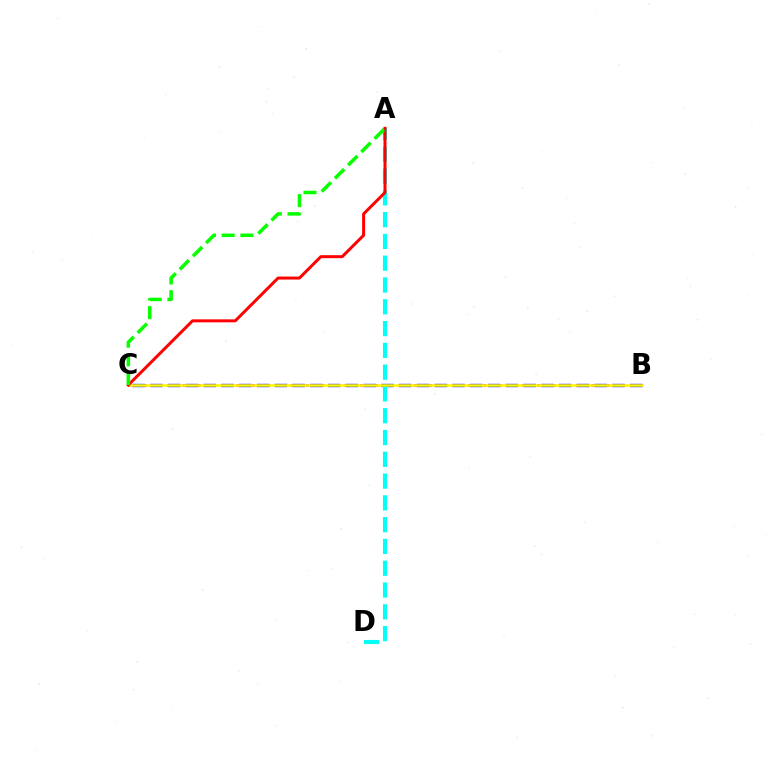{('B', 'C'): [{'color': '#ee00ff', 'line_style': 'dotted', 'thickness': 2.1}, {'color': '#0010ff', 'line_style': 'dashed', 'thickness': 2.41}, {'color': '#fcf500', 'line_style': 'solid', 'thickness': 1.84}], ('A', 'D'): [{'color': '#00fff6', 'line_style': 'dashed', 'thickness': 2.96}], ('A', 'C'): [{'color': '#ff0000', 'line_style': 'solid', 'thickness': 2.15}, {'color': '#08ff00', 'line_style': 'dashed', 'thickness': 2.54}]}